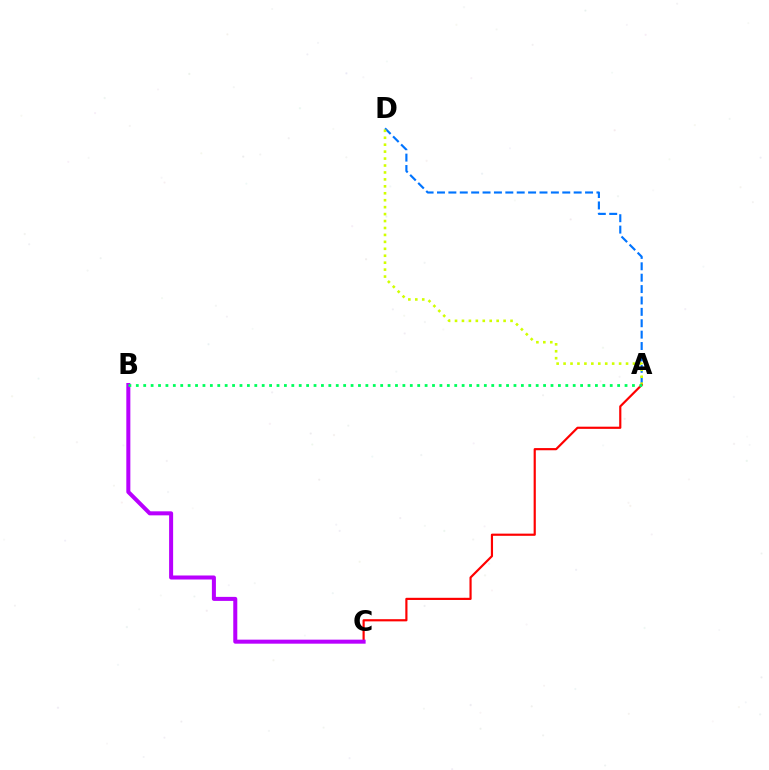{('A', 'D'): [{'color': '#0074ff', 'line_style': 'dashed', 'thickness': 1.55}, {'color': '#d1ff00', 'line_style': 'dotted', 'thickness': 1.89}], ('A', 'C'): [{'color': '#ff0000', 'line_style': 'solid', 'thickness': 1.57}], ('B', 'C'): [{'color': '#b900ff', 'line_style': 'solid', 'thickness': 2.9}], ('A', 'B'): [{'color': '#00ff5c', 'line_style': 'dotted', 'thickness': 2.01}]}